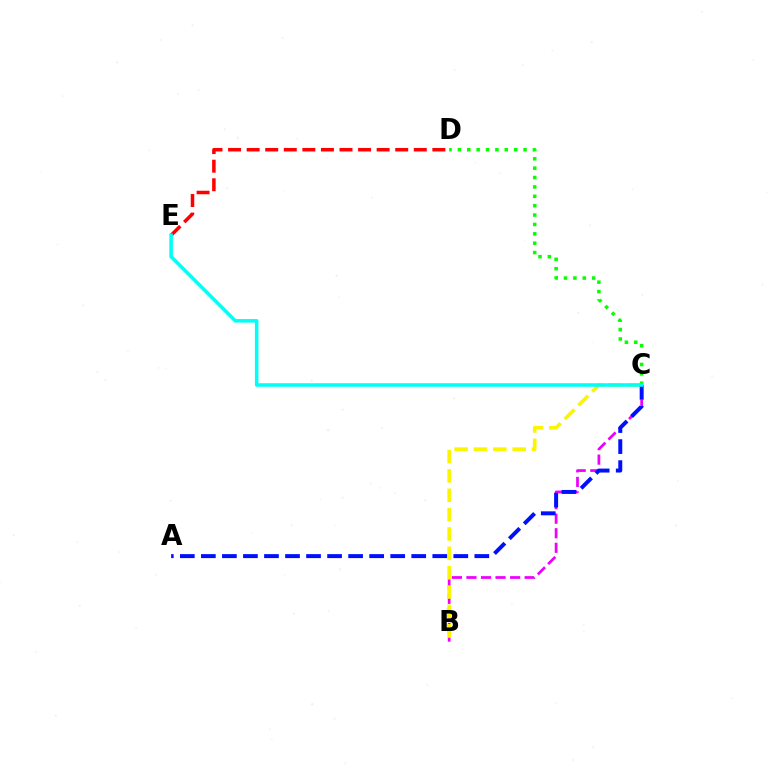{('B', 'C'): [{'color': '#ee00ff', 'line_style': 'dashed', 'thickness': 1.98}, {'color': '#fcf500', 'line_style': 'dashed', 'thickness': 2.63}], ('D', 'E'): [{'color': '#ff0000', 'line_style': 'dashed', 'thickness': 2.52}], ('C', 'D'): [{'color': '#08ff00', 'line_style': 'dotted', 'thickness': 2.55}], ('A', 'C'): [{'color': '#0010ff', 'line_style': 'dashed', 'thickness': 2.86}], ('C', 'E'): [{'color': '#00fff6', 'line_style': 'solid', 'thickness': 2.56}]}